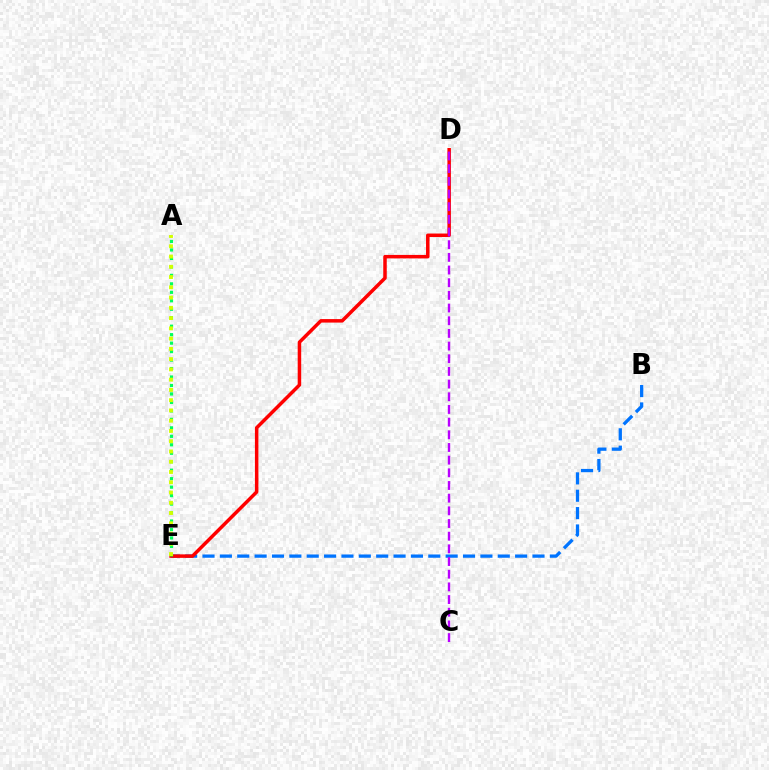{('B', 'E'): [{'color': '#0074ff', 'line_style': 'dashed', 'thickness': 2.36}], ('D', 'E'): [{'color': '#ff0000', 'line_style': 'solid', 'thickness': 2.52}], ('A', 'E'): [{'color': '#00ff5c', 'line_style': 'dotted', 'thickness': 2.3}, {'color': '#d1ff00', 'line_style': 'dotted', 'thickness': 2.79}], ('C', 'D'): [{'color': '#b900ff', 'line_style': 'dashed', 'thickness': 1.72}]}